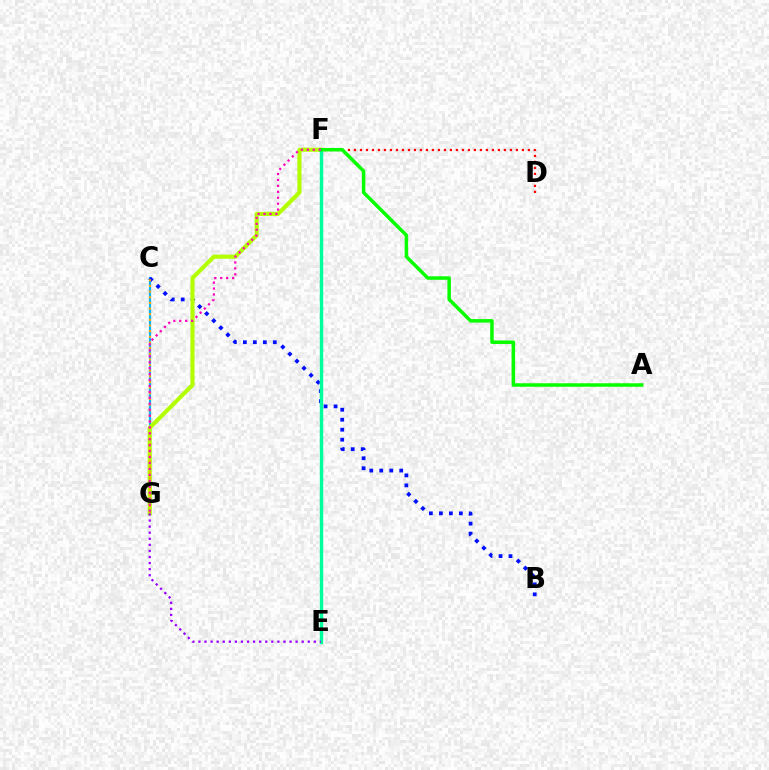{('C', 'G'): [{'color': '#00b5ff', 'line_style': 'solid', 'thickness': 1.61}, {'color': '#ffa500', 'line_style': 'dotted', 'thickness': 1.53}], ('D', 'F'): [{'color': '#ff0000', 'line_style': 'dotted', 'thickness': 1.63}], ('B', 'C'): [{'color': '#0010ff', 'line_style': 'dotted', 'thickness': 2.71}], ('F', 'G'): [{'color': '#b3ff00', 'line_style': 'solid', 'thickness': 2.98}, {'color': '#ff00bd', 'line_style': 'dotted', 'thickness': 1.61}], ('E', 'F'): [{'color': '#00ff9d', 'line_style': 'solid', 'thickness': 2.45}], ('A', 'F'): [{'color': '#08ff00', 'line_style': 'solid', 'thickness': 2.52}], ('E', 'G'): [{'color': '#9b00ff', 'line_style': 'dotted', 'thickness': 1.65}]}